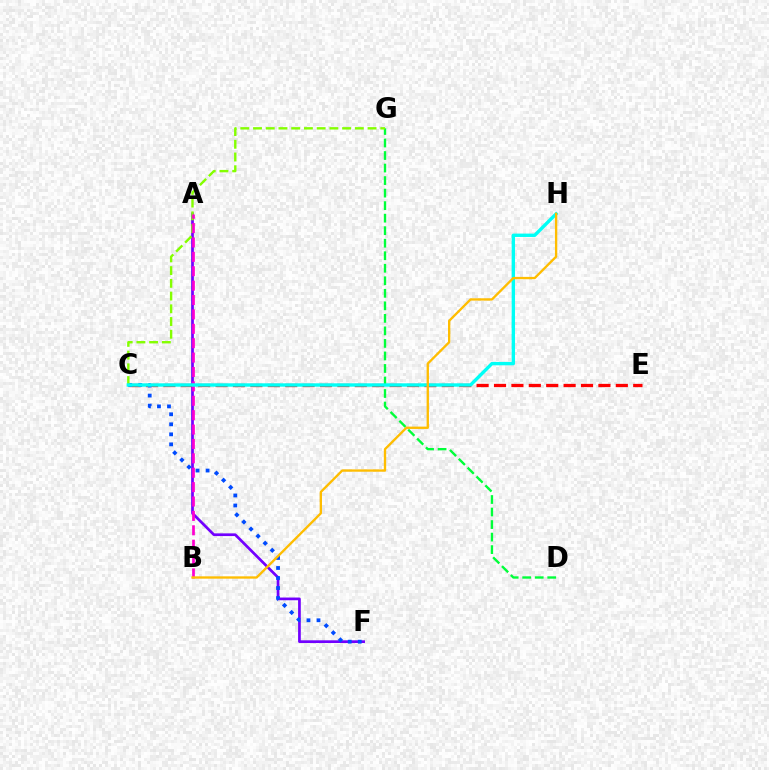{('D', 'G'): [{'color': '#00ff39', 'line_style': 'dashed', 'thickness': 1.7}], ('A', 'F'): [{'color': '#7200ff', 'line_style': 'solid', 'thickness': 1.95}], ('C', 'E'): [{'color': '#ff0000', 'line_style': 'dashed', 'thickness': 2.36}], ('C', 'F'): [{'color': '#004bff', 'line_style': 'dotted', 'thickness': 2.72}], ('C', 'G'): [{'color': '#84ff00', 'line_style': 'dashed', 'thickness': 1.73}], ('A', 'B'): [{'color': '#ff00cf', 'line_style': 'dashed', 'thickness': 1.96}], ('C', 'H'): [{'color': '#00fff6', 'line_style': 'solid', 'thickness': 2.43}], ('B', 'H'): [{'color': '#ffbd00', 'line_style': 'solid', 'thickness': 1.68}]}